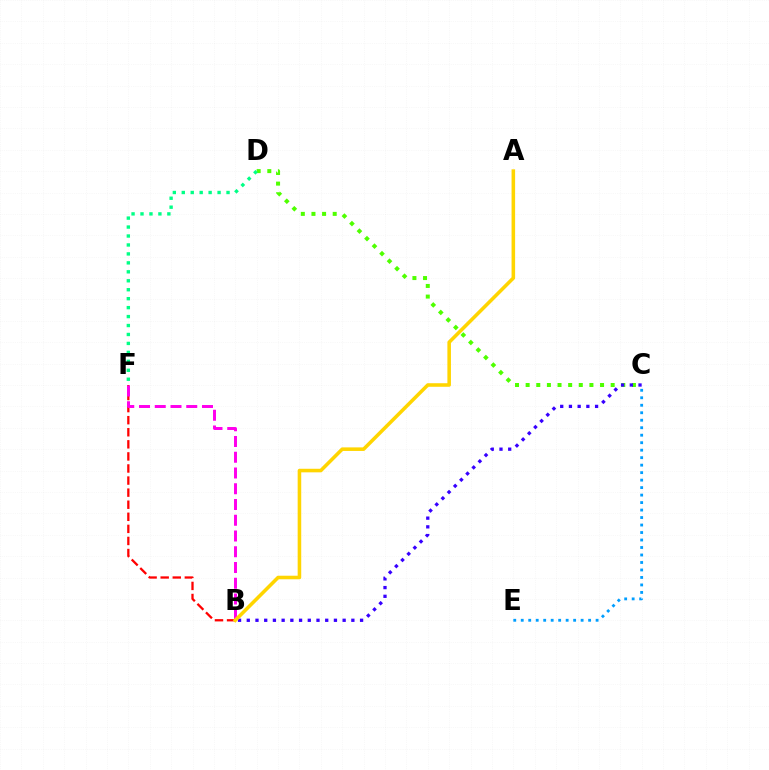{('C', 'E'): [{'color': '#009eff', 'line_style': 'dotted', 'thickness': 2.03}], ('C', 'D'): [{'color': '#4fff00', 'line_style': 'dotted', 'thickness': 2.89}], ('B', 'F'): [{'color': '#ff0000', 'line_style': 'dashed', 'thickness': 1.64}, {'color': '#ff00ed', 'line_style': 'dashed', 'thickness': 2.14}], ('B', 'C'): [{'color': '#3700ff', 'line_style': 'dotted', 'thickness': 2.37}], ('D', 'F'): [{'color': '#00ff86', 'line_style': 'dotted', 'thickness': 2.43}], ('A', 'B'): [{'color': '#ffd500', 'line_style': 'solid', 'thickness': 2.56}]}